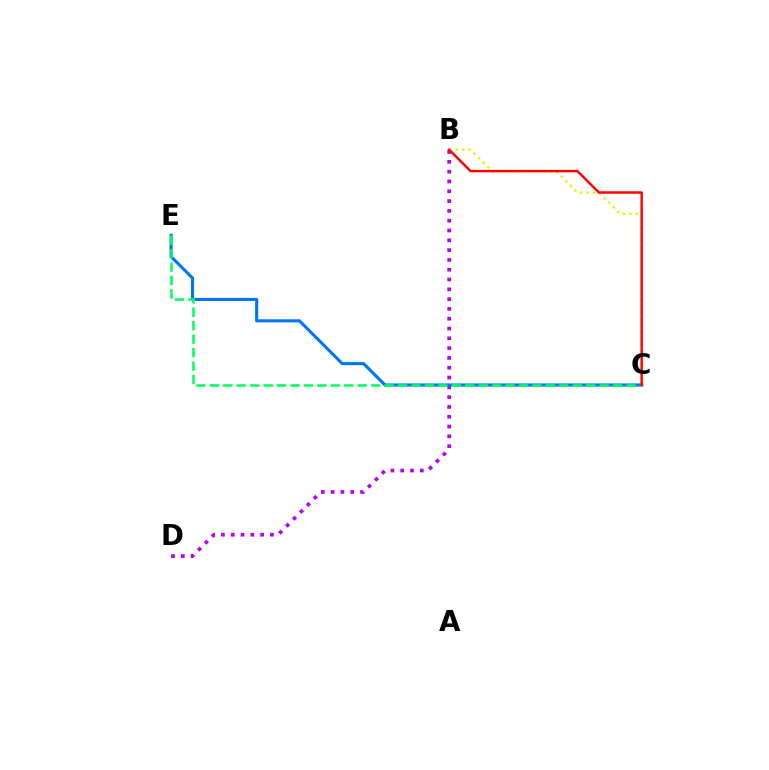{('B', 'D'): [{'color': '#b900ff', 'line_style': 'dotted', 'thickness': 2.66}], ('B', 'C'): [{'color': '#d1ff00', 'line_style': 'dotted', 'thickness': 1.75}, {'color': '#ff0000', 'line_style': 'solid', 'thickness': 1.75}], ('C', 'E'): [{'color': '#0074ff', 'line_style': 'solid', 'thickness': 2.22}, {'color': '#00ff5c', 'line_style': 'dashed', 'thickness': 1.83}]}